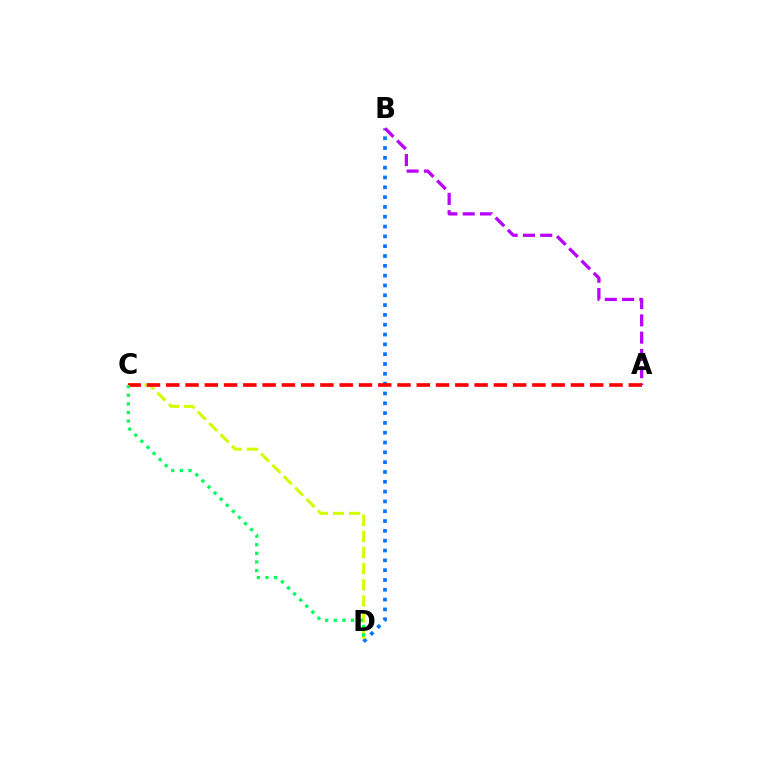{('B', 'D'): [{'color': '#0074ff', 'line_style': 'dotted', 'thickness': 2.67}], ('C', 'D'): [{'color': '#d1ff00', 'line_style': 'dashed', 'thickness': 2.19}, {'color': '#00ff5c', 'line_style': 'dotted', 'thickness': 2.34}], ('A', 'B'): [{'color': '#b900ff', 'line_style': 'dashed', 'thickness': 2.35}], ('A', 'C'): [{'color': '#ff0000', 'line_style': 'dashed', 'thickness': 2.62}]}